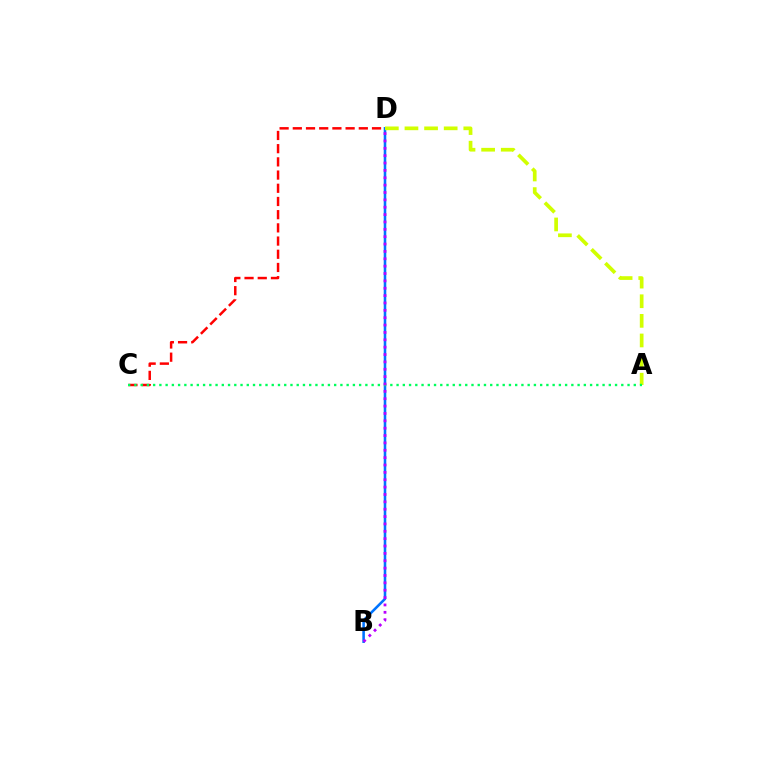{('B', 'D'): [{'color': '#0074ff', 'line_style': 'solid', 'thickness': 1.85}, {'color': '#b900ff', 'line_style': 'dotted', 'thickness': 2.0}], ('C', 'D'): [{'color': '#ff0000', 'line_style': 'dashed', 'thickness': 1.79}], ('A', 'D'): [{'color': '#d1ff00', 'line_style': 'dashed', 'thickness': 2.66}], ('A', 'C'): [{'color': '#00ff5c', 'line_style': 'dotted', 'thickness': 1.7}]}